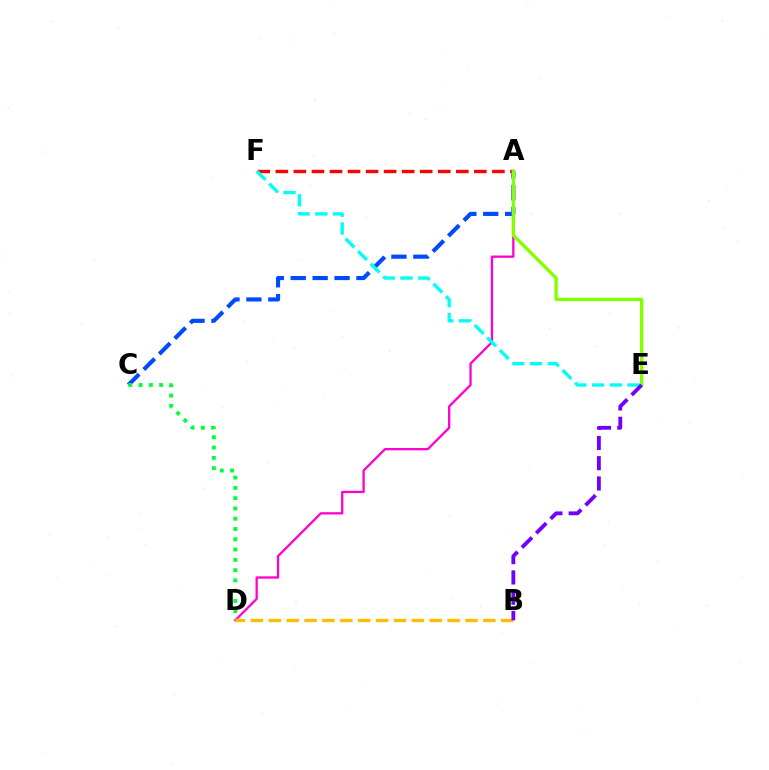{('A', 'C'): [{'color': '#004bff', 'line_style': 'dashed', 'thickness': 2.98}], ('A', 'D'): [{'color': '#ff00cf', 'line_style': 'solid', 'thickness': 1.65}], ('A', 'F'): [{'color': '#ff0000', 'line_style': 'dashed', 'thickness': 2.45}], ('C', 'D'): [{'color': '#00ff39', 'line_style': 'dotted', 'thickness': 2.79}], ('A', 'E'): [{'color': '#84ff00', 'line_style': 'solid', 'thickness': 2.42}], ('E', 'F'): [{'color': '#00fff6', 'line_style': 'dashed', 'thickness': 2.41}], ('B', 'D'): [{'color': '#ffbd00', 'line_style': 'dashed', 'thickness': 2.43}], ('B', 'E'): [{'color': '#7200ff', 'line_style': 'dashed', 'thickness': 2.75}]}